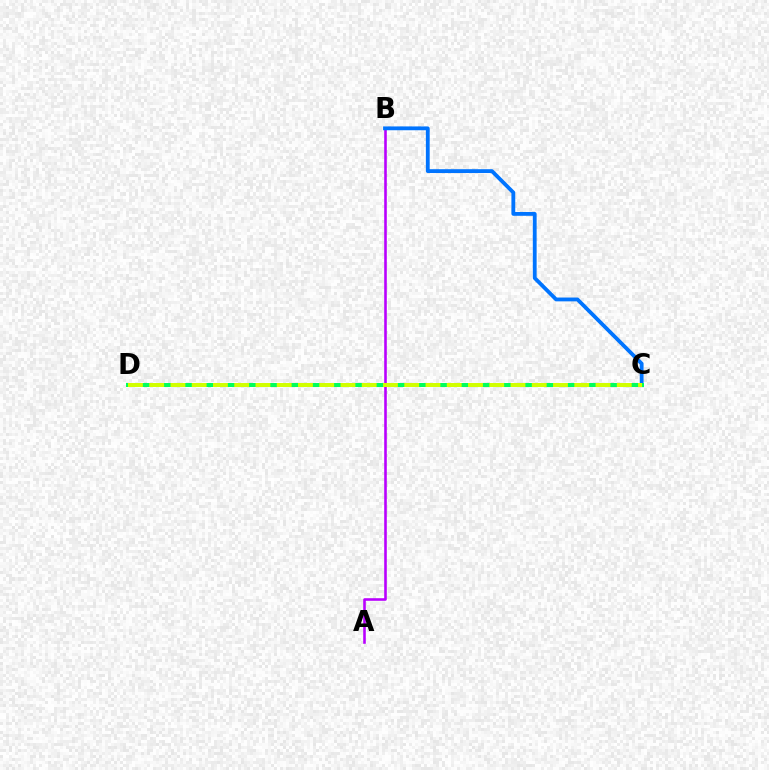{('A', 'B'): [{'color': '#b900ff', 'line_style': 'solid', 'thickness': 1.87}], ('C', 'D'): [{'color': '#ff0000', 'line_style': 'solid', 'thickness': 1.92}, {'color': '#00ff5c', 'line_style': 'solid', 'thickness': 2.86}, {'color': '#d1ff00', 'line_style': 'dashed', 'thickness': 2.89}], ('B', 'C'): [{'color': '#0074ff', 'line_style': 'solid', 'thickness': 2.75}]}